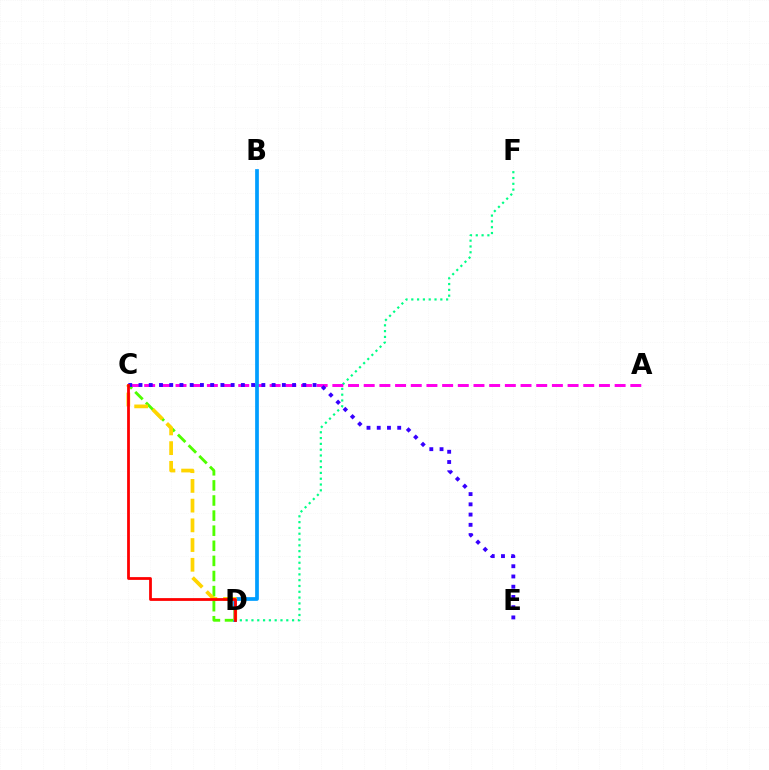{('D', 'F'): [{'color': '#00ff86', 'line_style': 'dotted', 'thickness': 1.58}], ('A', 'C'): [{'color': '#ff00ed', 'line_style': 'dashed', 'thickness': 2.13}], ('C', 'D'): [{'color': '#4fff00', 'line_style': 'dashed', 'thickness': 2.05}, {'color': '#ffd500', 'line_style': 'dashed', 'thickness': 2.68}, {'color': '#ff0000', 'line_style': 'solid', 'thickness': 2.0}], ('B', 'D'): [{'color': '#009eff', 'line_style': 'solid', 'thickness': 2.68}], ('C', 'E'): [{'color': '#3700ff', 'line_style': 'dotted', 'thickness': 2.78}]}